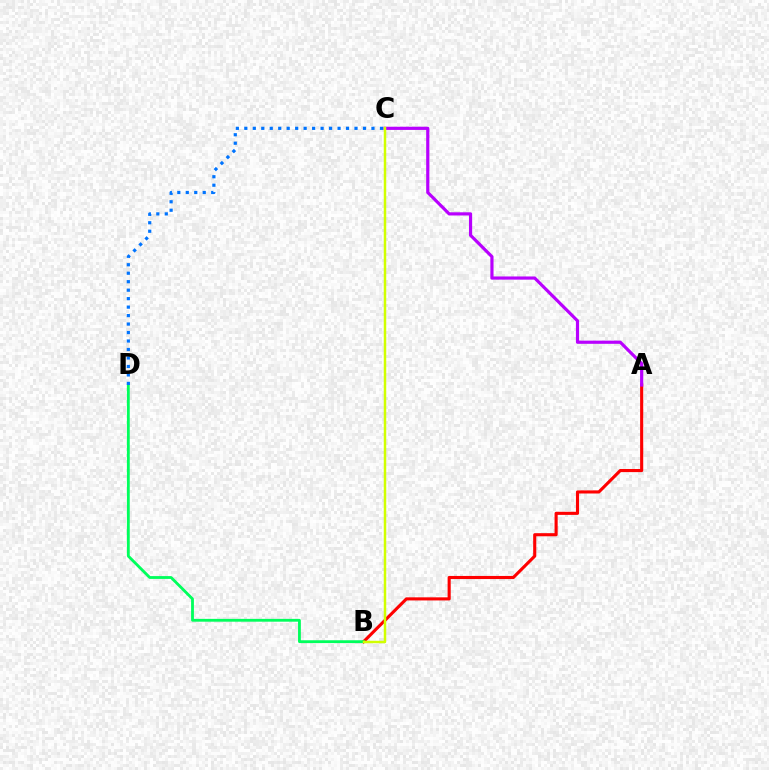{('A', 'B'): [{'color': '#ff0000', 'line_style': 'solid', 'thickness': 2.24}], ('B', 'D'): [{'color': '#00ff5c', 'line_style': 'solid', 'thickness': 2.03}], ('A', 'C'): [{'color': '#b900ff', 'line_style': 'solid', 'thickness': 2.29}], ('B', 'C'): [{'color': '#d1ff00', 'line_style': 'solid', 'thickness': 1.78}], ('C', 'D'): [{'color': '#0074ff', 'line_style': 'dotted', 'thickness': 2.3}]}